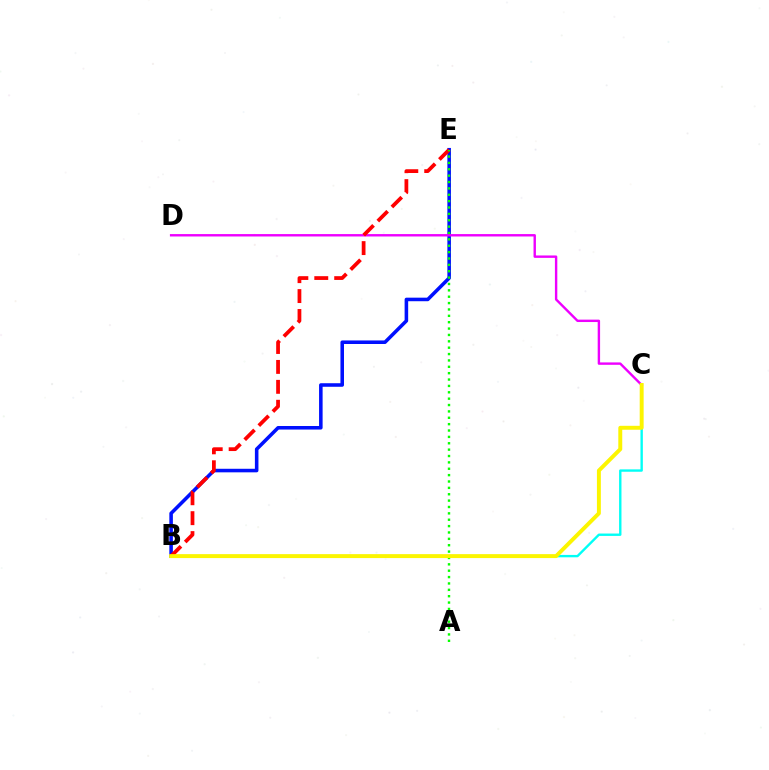{('B', 'C'): [{'color': '#00fff6', 'line_style': 'solid', 'thickness': 1.71}, {'color': '#fcf500', 'line_style': 'solid', 'thickness': 2.83}], ('B', 'E'): [{'color': '#0010ff', 'line_style': 'solid', 'thickness': 2.56}, {'color': '#ff0000', 'line_style': 'dashed', 'thickness': 2.71}], ('C', 'D'): [{'color': '#ee00ff', 'line_style': 'solid', 'thickness': 1.73}], ('A', 'E'): [{'color': '#08ff00', 'line_style': 'dotted', 'thickness': 1.73}]}